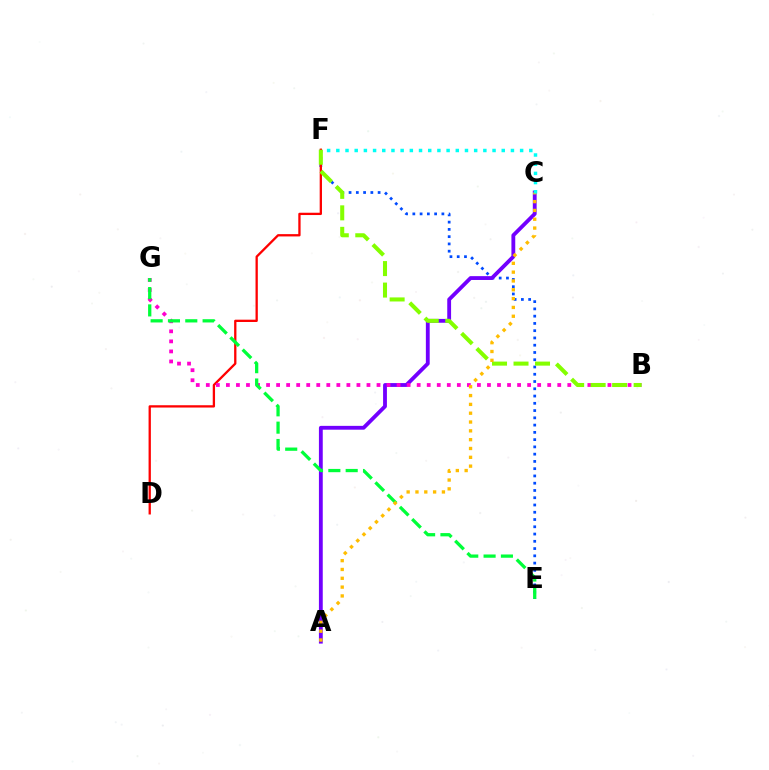{('E', 'F'): [{'color': '#004bff', 'line_style': 'dotted', 'thickness': 1.97}], ('D', 'F'): [{'color': '#ff0000', 'line_style': 'solid', 'thickness': 1.66}], ('A', 'C'): [{'color': '#7200ff', 'line_style': 'solid', 'thickness': 2.76}, {'color': '#ffbd00', 'line_style': 'dotted', 'thickness': 2.4}], ('B', 'G'): [{'color': '#ff00cf', 'line_style': 'dotted', 'thickness': 2.73}], ('B', 'F'): [{'color': '#84ff00', 'line_style': 'dashed', 'thickness': 2.92}], ('E', 'G'): [{'color': '#00ff39', 'line_style': 'dashed', 'thickness': 2.35}], ('C', 'F'): [{'color': '#00fff6', 'line_style': 'dotted', 'thickness': 2.5}]}